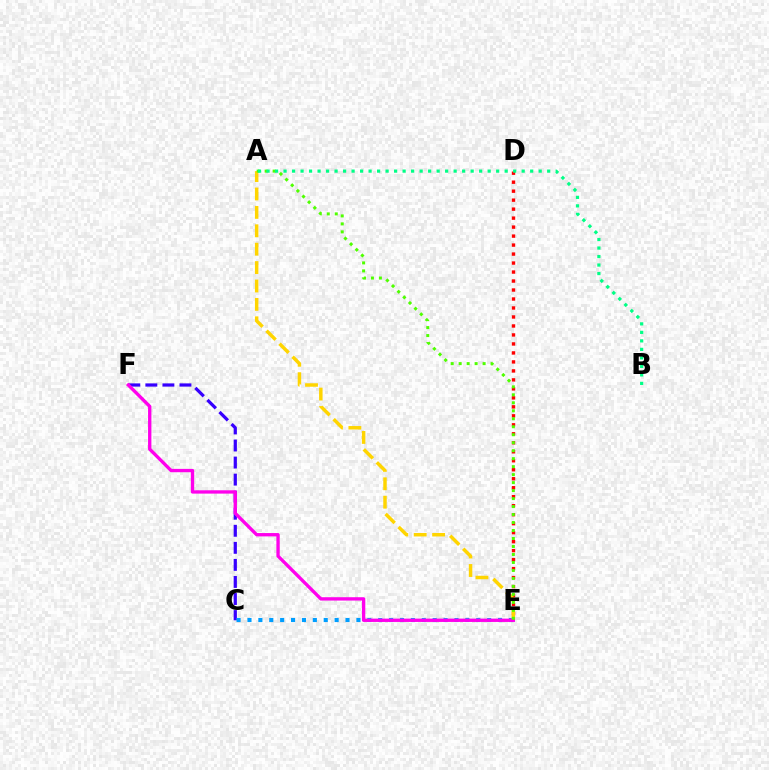{('D', 'E'): [{'color': '#ff0000', 'line_style': 'dotted', 'thickness': 2.44}], ('C', 'F'): [{'color': '#3700ff', 'line_style': 'dashed', 'thickness': 2.32}], ('C', 'E'): [{'color': '#009eff', 'line_style': 'dotted', 'thickness': 2.96}], ('A', 'E'): [{'color': '#ffd500', 'line_style': 'dashed', 'thickness': 2.5}, {'color': '#4fff00', 'line_style': 'dotted', 'thickness': 2.17}], ('E', 'F'): [{'color': '#ff00ed', 'line_style': 'solid', 'thickness': 2.4}], ('A', 'B'): [{'color': '#00ff86', 'line_style': 'dotted', 'thickness': 2.31}]}